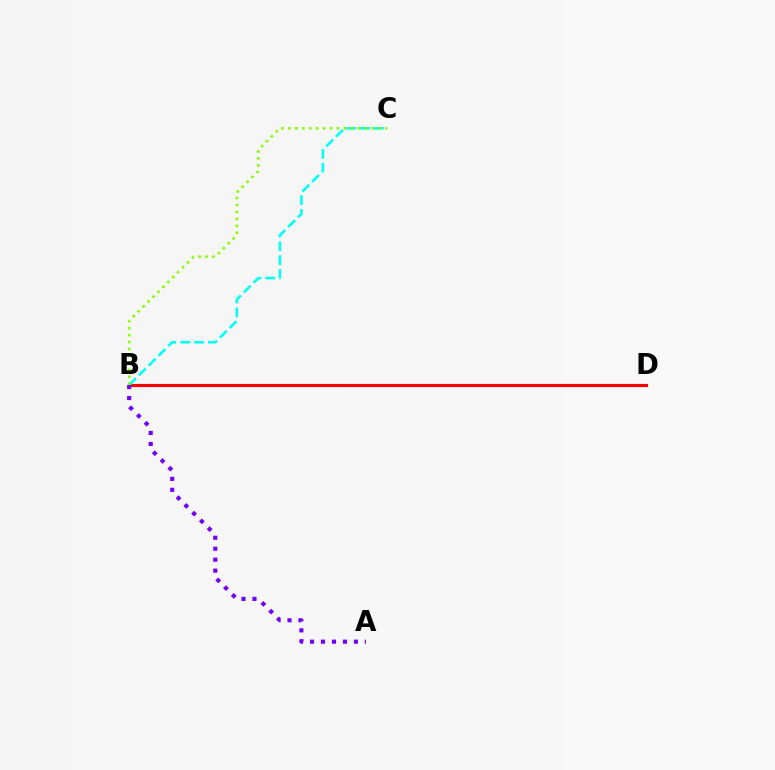{('B', 'D'): [{'color': '#ff0000', 'line_style': 'solid', 'thickness': 2.25}], ('B', 'C'): [{'color': '#00fff6', 'line_style': 'dashed', 'thickness': 1.87}, {'color': '#84ff00', 'line_style': 'dotted', 'thickness': 1.89}], ('A', 'B'): [{'color': '#7200ff', 'line_style': 'dotted', 'thickness': 2.98}]}